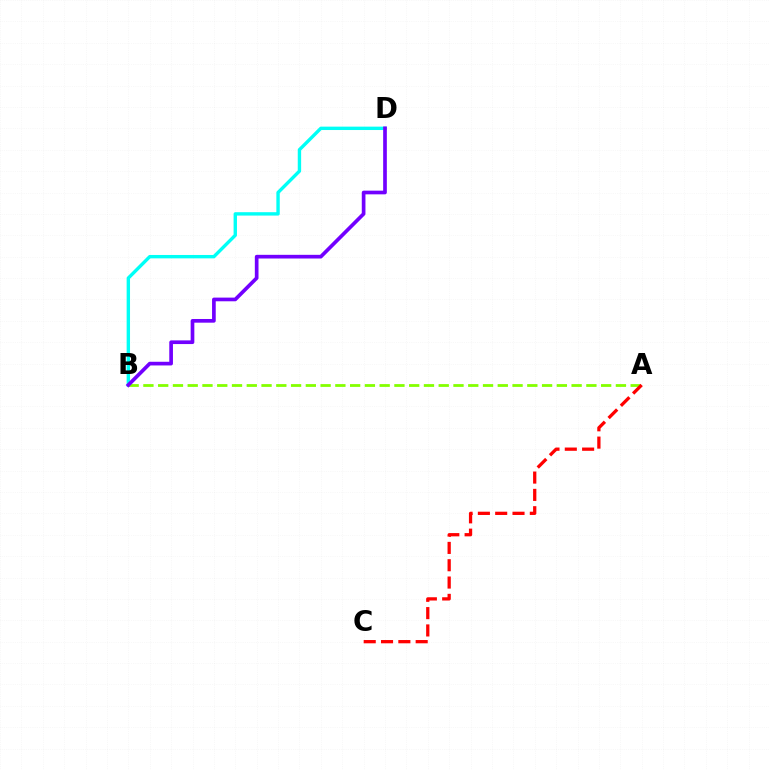{('B', 'D'): [{'color': '#00fff6', 'line_style': 'solid', 'thickness': 2.44}, {'color': '#7200ff', 'line_style': 'solid', 'thickness': 2.65}], ('A', 'B'): [{'color': '#84ff00', 'line_style': 'dashed', 'thickness': 2.01}], ('A', 'C'): [{'color': '#ff0000', 'line_style': 'dashed', 'thickness': 2.35}]}